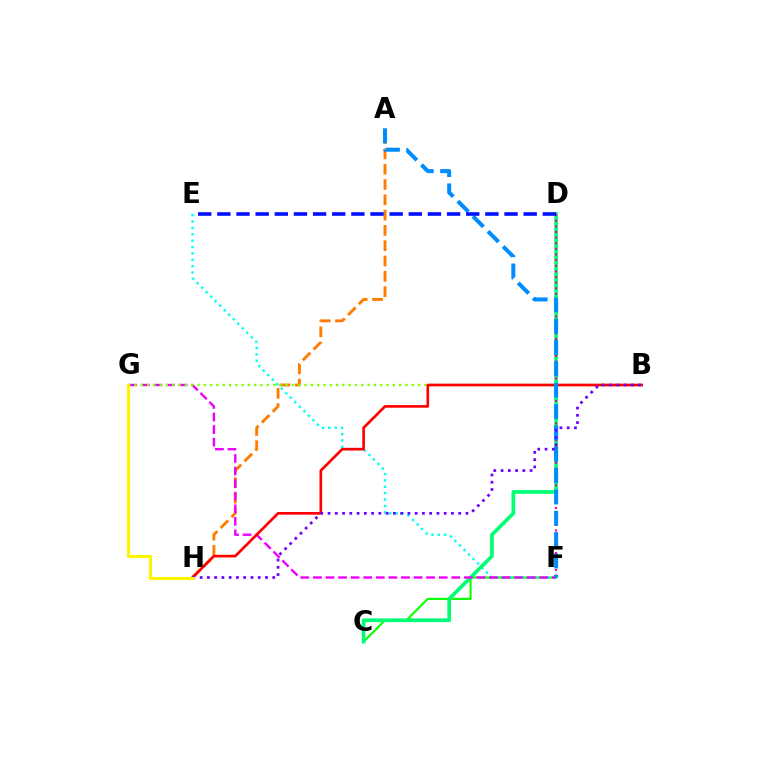{('C', 'F'): [{'color': '#08ff00', 'line_style': 'solid', 'thickness': 1.52}], ('A', 'H'): [{'color': '#ff7c00', 'line_style': 'dashed', 'thickness': 2.08}], ('E', 'F'): [{'color': '#00fff6', 'line_style': 'dotted', 'thickness': 1.73}], ('C', 'D'): [{'color': '#00ff74', 'line_style': 'solid', 'thickness': 2.66}], ('D', 'F'): [{'color': '#ff0094', 'line_style': 'dotted', 'thickness': 1.53}], ('F', 'G'): [{'color': '#ee00ff', 'line_style': 'dashed', 'thickness': 1.71}], ('B', 'G'): [{'color': '#84ff00', 'line_style': 'dotted', 'thickness': 1.71}], ('B', 'H'): [{'color': '#ff0000', 'line_style': 'solid', 'thickness': 1.93}, {'color': '#7200ff', 'line_style': 'dotted', 'thickness': 1.97}], ('A', 'F'): [{'color': '#008cff', 'line_style': 'dashed', 'thickness': 2.9}], ('D', 'E'): [{'color': '#0010ff', 'line_style': 'dashed', 'thickness': 2.6}], ('G', 'H'): [{'color': '#fcf500', 'line_style': 'solid', 'thickness': 2.23}]}